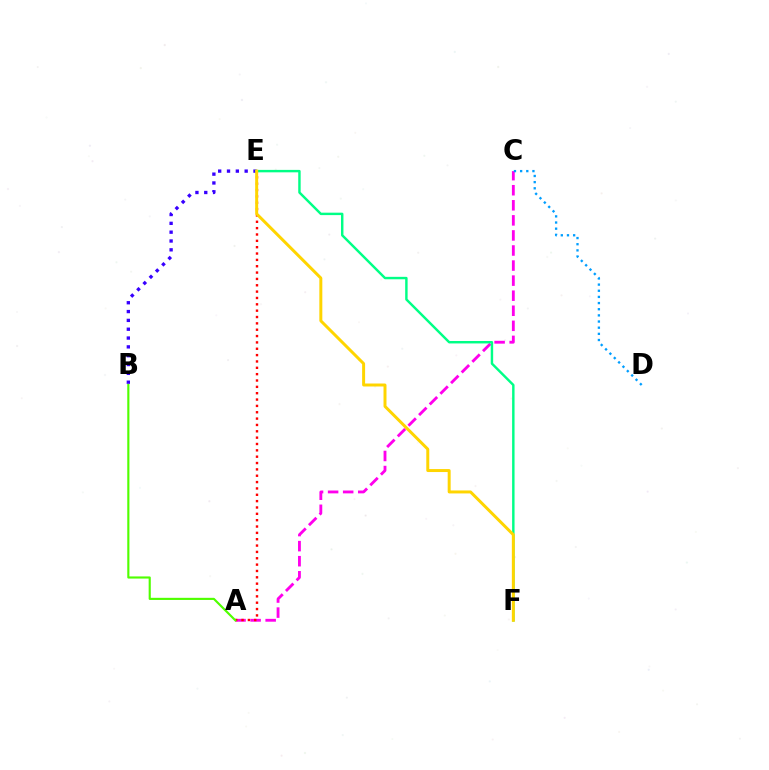{('A', 'C'): [{'color': '#ff00ed', 'line_style': 'dashed', 'thickness': 2.05}], ('A', 'E'): [{'color': '#ff0000', 'line_style': 'dotted', 'thickness': 1.72}], ('B', 'E'): [{'color': '#3700ff', 'line_style': 'dotted', 'thickness': 2.4}], ('A', 'B'): [{'color': '#4fff00', 'line_style': 'solid', 'thickness': 1.54}], ('E', 'F'): [{'color': '#00ff86', 'line_style': 'solid', 'thickness': 1.75}, {'color': '#ffd500', 'line_style': 'solid', 'thickness': 2.14}], ('C', 'D'): [{'color': '#009eff', 'line_style': 'dotted', 'thickness': 1.67}]}